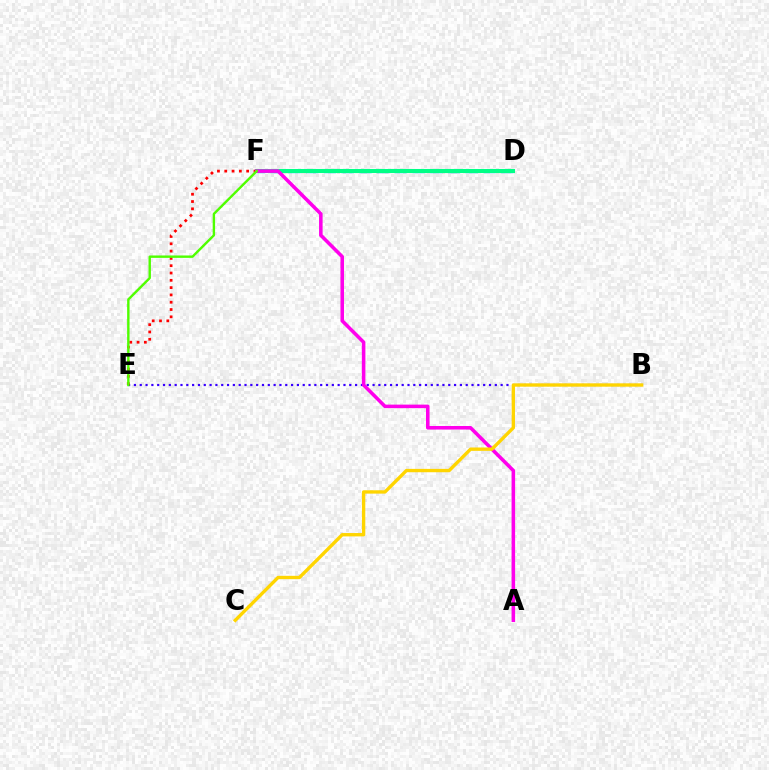{('B', 'E'): [{'color': '#3700ff', 'line_style': 'dotted', 'thickness': 1.58}], ('D', 'F'): [{'color': '#009eff', 'line_style': 'dashed', 'thickness': 2.41}, {'color': '#00ff86', 'line_style': 'solid', 'thickness': 2.92}], ('E', 'F'): [{'color': '#ff0000', 'line_style': 'dotted', 'thickness': 1.98}, {'color': '#4fff00', 'line_style': 'solid', 'thickness': 1.73}], ('A', 'F'): [{'color': '#ff00ed', 'line_style': 'solid', 'thickness': 2.56}], ('B', 'C'): [{'color': '#ffd500', 'line_style': 'solid', 'thickness': 2.42}]}